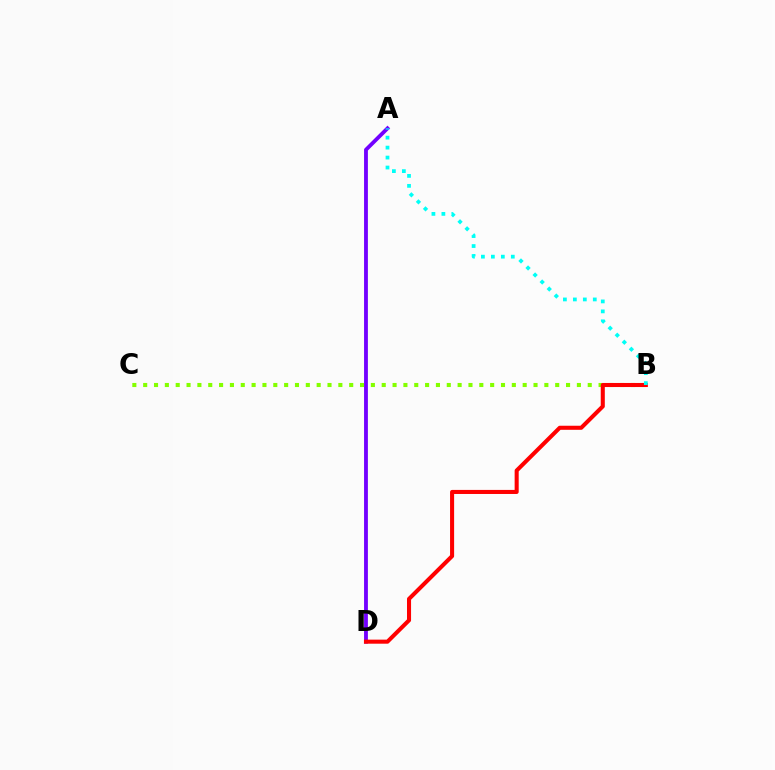{('B', 'C'): [{'color': '#84ff00', 'line_style': 'dotted', 'thickness': 2.95}], ('A', 'D'): [{'color': '#7200ff', 'line_style': 'solid', 'thickness': 2.75}], ('B', 'D'): [{'color': '#ff0000', 'line_style': 'solid', 'thickness': 2.92}], ('A', 'B'): [{'color': '#00fff6', 'line_style': 'dotted', 'thickness': 2.71}]}